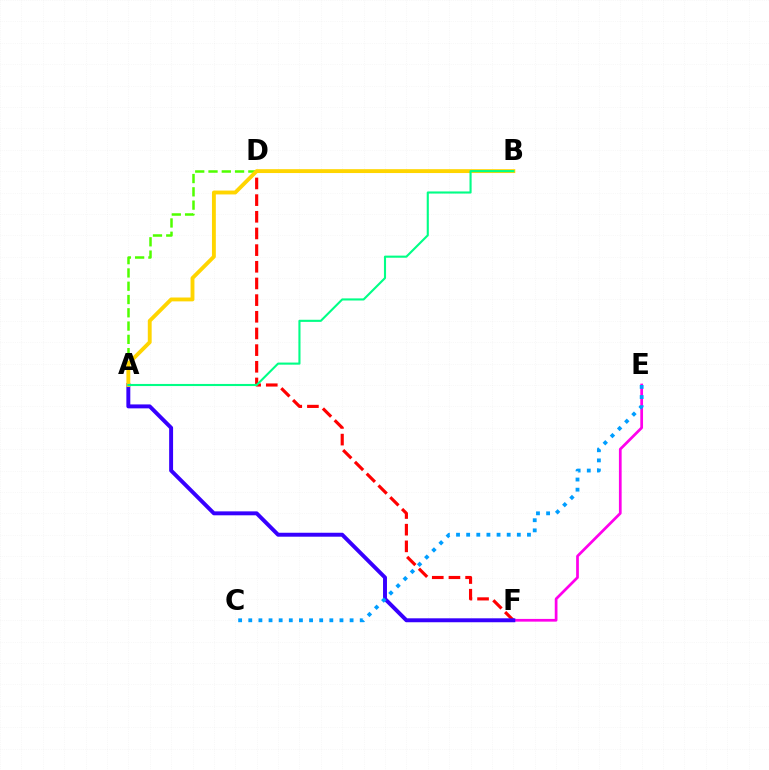{('E', 'F'): [{'color': '#ff00ed', 'line_style': 'solid', 'thickness': 1.96}], ('A', 'D'): [{'color': '#4fff00', 'line_style': 'dashed', 'thickness': 1.8}], ('D', 'F'): [{'color': '#ff0000', 'line_style': 'dashed', 'thickness': 2.26}], ('A', 'F'): [{'color': '#3700ff', 'line_style': 'solid', 'thickness': 2.83}], ('A', 'B'): [{'color': '#ffd500', 'line_style': 'solid', 'thickness': 2.79}, {'color': '#00ff86', 'line_style': 'solid', 'thickness': 1.52}], ('C', 'E'): [{'color': '#009eff', 'line_style': 'dotted', 'thickness': 2.75}]}